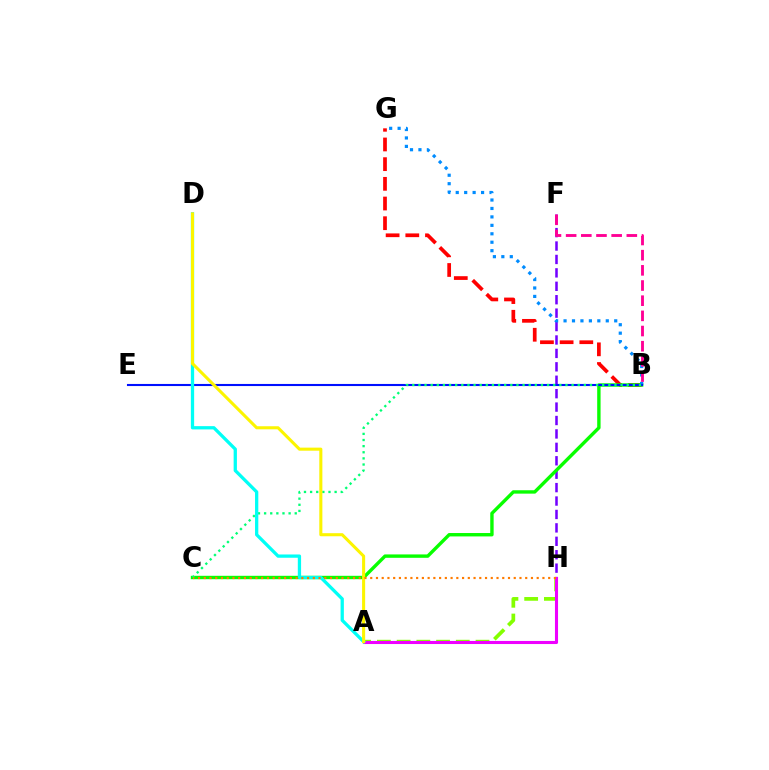{('B', 'G'): [{'color': '#ff0000', 'line_style': 'dashed', 'thickness': 2.67}, {'color': '#008cff', 'line_style': 'dotted', 'thickness': 2.29}], ('F', 'H'): [{'color': '#7200ff', 'line_style': 'dashed', 'thickness': 1.82}], ('B', 'C'): [{'color': '#08ff00', 'line_style': 'solid', 'thickness': 2.44}, {'color': '#00ff74', 'line_style': 'dotted', 'thickness': 1.66}], ('B', 'E'): [{'color': '#0010ff', 'line_style': 'solid', 'thickness': 1.51}], ('A', 'H'): [{'color': '#84ff00', 'line_style': 'dashed', 'thickness': 2.68}, {'color': '#ee00ff', 'line_style': 'solid', 'thickness': 2.22}], ('B', 'F'): [{'color': '#ff0094', 'line_style': 'dashed', 'thickness': 2.06}], ('A', 'D'): [{'color': '#00fff6', 'line_style': 'solid', 'thickness': 2.36}, {'color': '#fcf500', 'line_style': 'solid', 'thickness': 2.21}], ('C', 'H'): [{'color': '#ff7c00', 'line_style': 'dotted', 'thickness': 1.56}]}